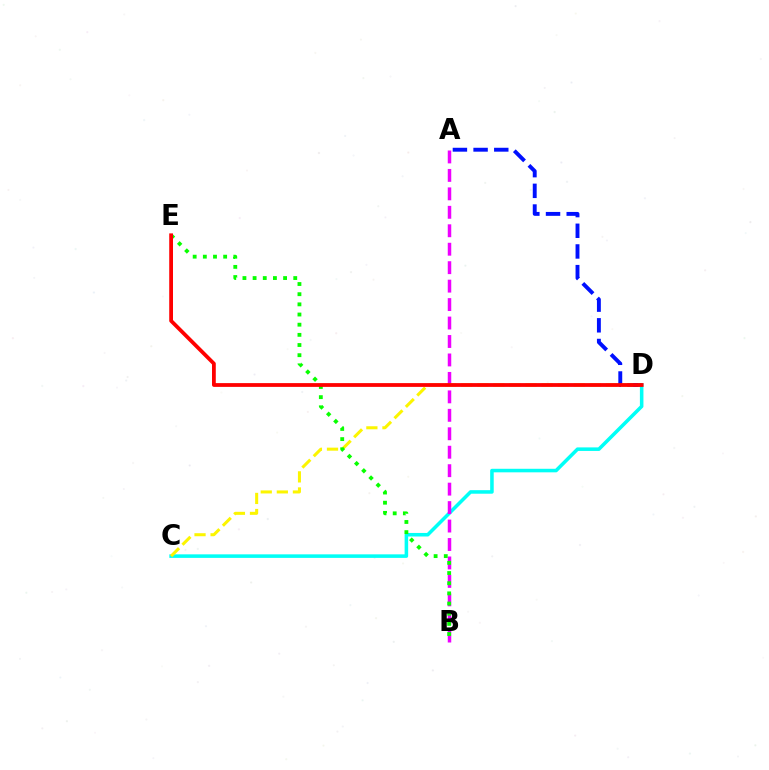{('C', 'D'): [{'color': '#00fff6', 'line_style': 'solid', 'thickness': 2.55}, {'color': '#fcf500', 'line_style': 'dashed', 'thickness': 2.18}], ('A', 'B'): [{'color': '#ee00ff', 'line_style': 'dashed', 'thickness': 2.51}], ('A', 'D'): [{'color': '#0010ff', 'line_style': 'dashed', 'thickness': 2.81}], ('B', 'E'): [{'color': '#08ff00', 'line_style': 'dotted', 'thickness': 2.76}], ('D', 'E'): [{'color': '#ff0000', 'line_style': 'solid', 'thickness': 2.72}]}